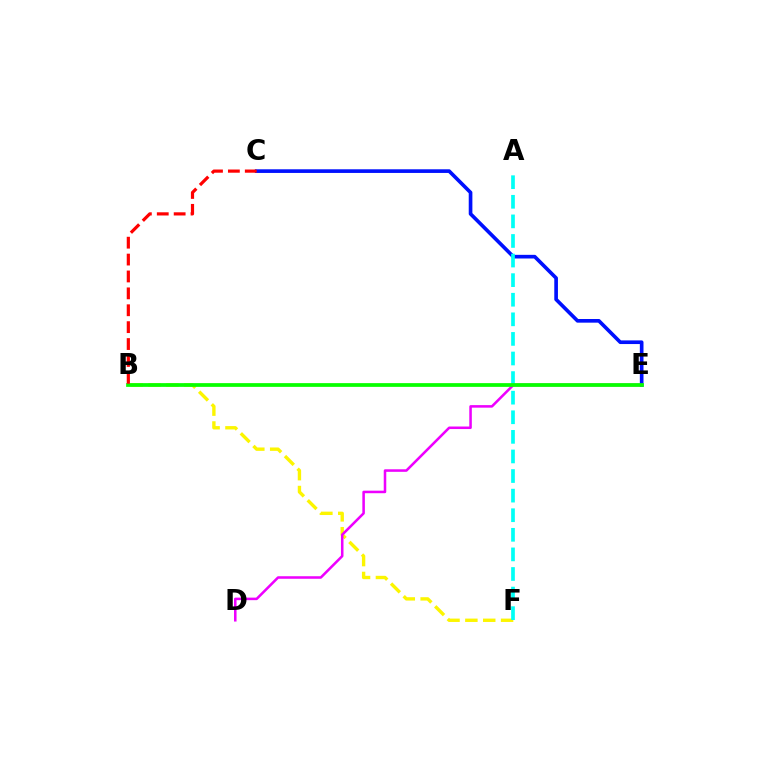{('C', 'E'): [{'color': '#0010ff', 'line_style': 'solid', 'thickness': 2.63}], ('B', 'F'): [{'color': '#fcf500', 'line_style': 'dashed', 'thickness': 2.43}], ('D', 'E'): [{'color': '#ee00ff', 'line_style': 'solid', 'thickness': 1.83}], ('A', 'F'): [{'color': '#00fff6', 'line_style': 'dashed', 'thickness': 2.66}], ('B', 'E'): [{'color': '#08ff00', 'line_style': 'solid', 'thickness': 2.69}], ('B', 'C'): [{'color': '#ff0000', 'line_style': 'dashed', 'thickness': 2.3}]}